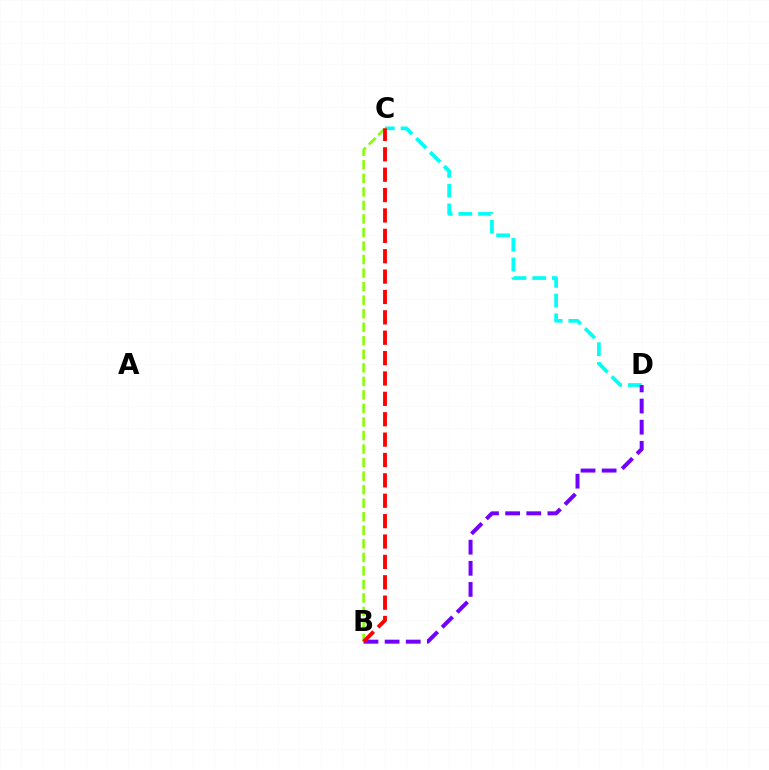{('C', 'D'): [{'color': '#00fff6', 'line_style': 'dashed', 'thickness': 2.68}], ('B', 'D'): [{'color': '#7200ff', 'line_style': 'dashed', 'thickness': 2.87}], ('B', 'C'): [{'color': '#84ff00', 'line_style': 'dashed', 'thickness': 1.84}, {'color': '#ff0000', 'line_style': 'dashed', 'thickness': 2.77}]}